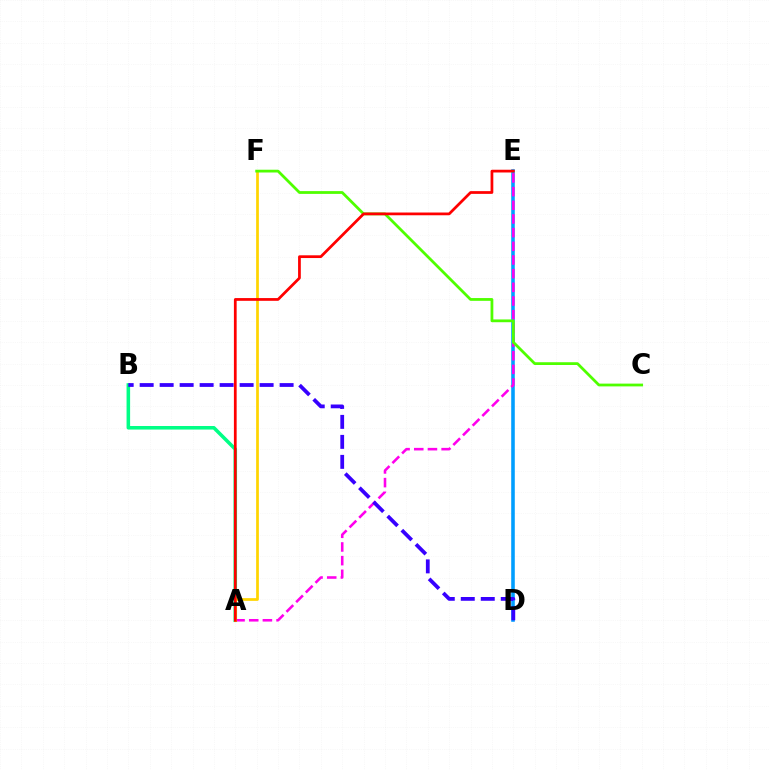{('D', 'E'): [{'color': '#009eff', 'line_style': 'solid', 'thickness': 2.57}], ('A', 'B'): [{'color': '#00ff86', 'line_style': 'solid', 'thickness': 2.56}], ('A', 'E'): [{'color': '#ff00ed', 'line_style': 'dashed', 'thickness': 1.86}, {'color': '#ff0000', 'line_style': 'solid', 'thickness': 1.98}], ('A', 'F'): [{'color': '#ffd500', 'line_style': 'solid', 'thickness': 1.96}], ('C', 'F'): [{'color': '#4fff00', 'line_style': 'solid', 'thickness': 2.0}], ('B', 'D'): [{'color': '#3700ff', 'line_style': 'dashed', 'thickness': 2.72}]}